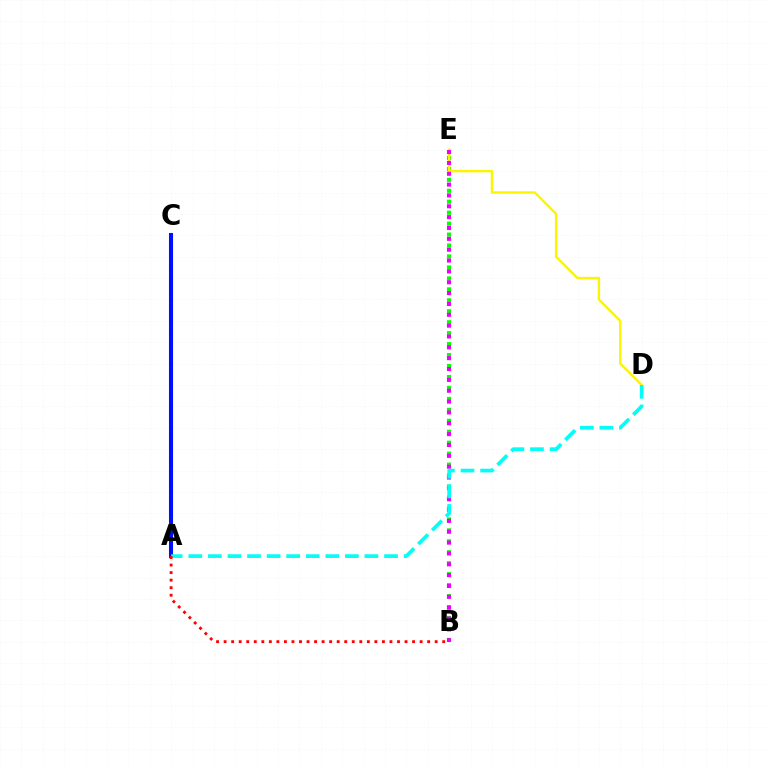{('A', 'C'): [{'color': '#0010ff', 'line_style': 'solid', 'thickness': 2.92}], ('B', 'E'): [{'color': '#08ff00', 'line_style': 'dotted', 'thickness': 2.98}, {'color': '#ee00ff', 'line_style': 'dotted', 'thickness': 2.95}], ('D', 'E'): [{'color': '#fcf500', 'line_style': 'solid', 'thickness': 1.73}], ('A', 'D'): [{'color': '#00fff6', 'line_style': 'dashed', 'thickness': 2.66}], ('A', 'B'): [{'color': '#ff0000', 'line_style': 'dotted', 'thickness': 2.05}]}